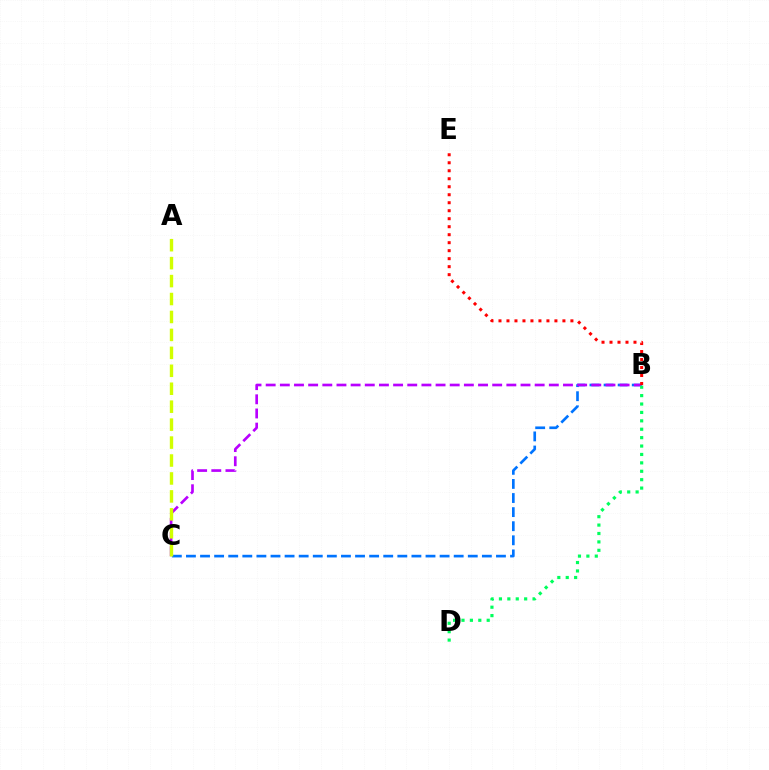{('B', 'C'): [{'color': '#0074ff', 'line_style': 'dashed', 'thickness': 1.91}, {'color': '#b900ff', 'line_style': 'dashed', 'thickness': 1.92}], ('A', 'C'): [{'color': '#d1ff00', 'line_style': 'dashed', 'thickness': 2.44}], ('B', 'E'): [{'color': '#ff0000', 'line_style': 'dotted', 'thickness': 2.17}], ('B', 'D'): [{'color': '#00ff5c', 'line_style': 'dotted', 'thickness': 2.28}]}